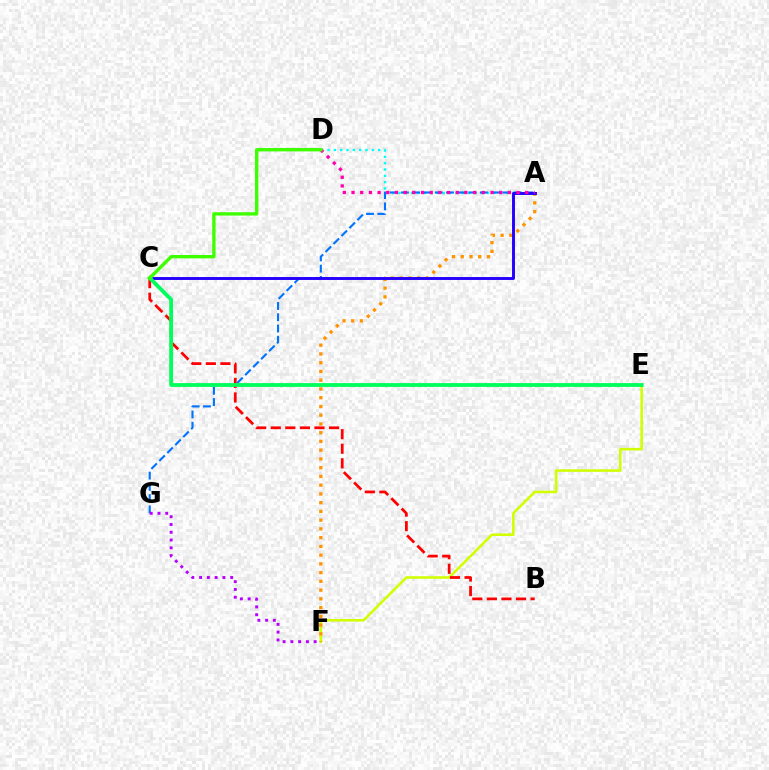{('E', 'F'): [{'color': '#d1ff00', 'line_style': 'solid', 'thickness': 1.85}], ('A', 'D'): [{'color': '#00fff6', 'line_style': 'dotted', 'thickness': 1.72}, {'color': '#ff00ac', 'line_style': 'dotted', 'thickness': 2.36}], ('A', 'F'): [{'color': '#ff9400', 'line_style': 'dotted', 'thickness': 2.38}], ('A', 'G'): [{'color': '#0074ff', 'line_style': 'dashed', 'thickness': 1.53}], ('A', 'C'): [{'color': '#2500ff', 'line_style': 'solid', 'thickness': 2.11}], ('B', 'C'): [{'color': '#ff0000', 'line_style': 'dashed', 'thickness': 1.98}], ('C', 'E'): [{'color': '#00ff5c', 'line_style': 'solid', 'thickness': 2.75}], ('F', 'G'): [{'color': '#b900ff', 'line_style': 'dotted', 'thickness': 2.11}], ('C', 'D'): [{'color': '#3dff00', 'line_style': 'solid', 'thickness': 2.41}]}